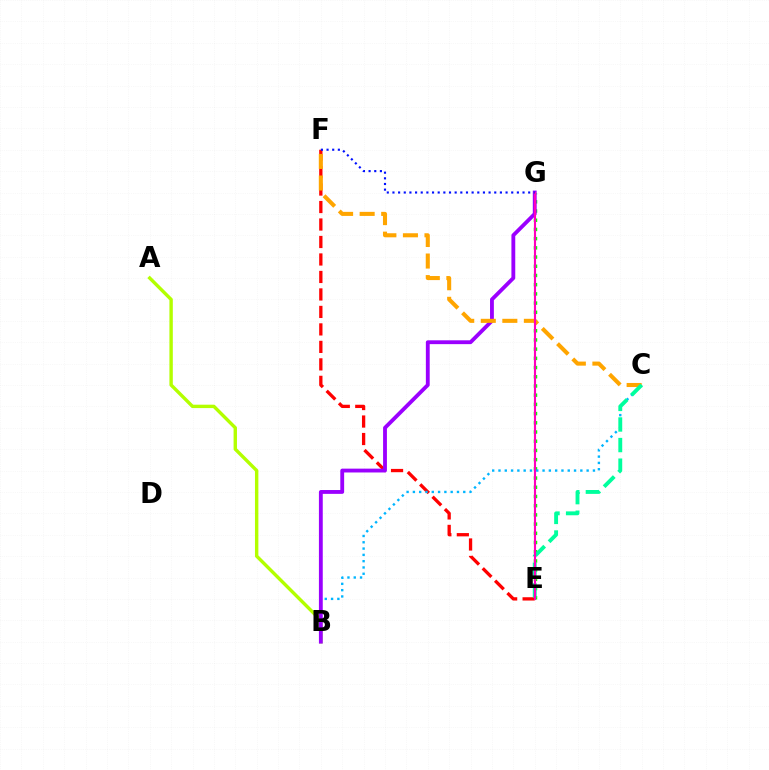{('A', 'B'): [{'color': '#b3ff00', 'line_style': 'solid', 'thickness': 2.45}], ('E', 'G'): [{'color': '#08ff00', 'line_style': 'dotted', 'thickness': 2.5}, {'color': '#ff00bd', 'line_style': 'solid', 'thickness': 1.53}], ('E', 'F'): [{'color': '#ff0000', 'line_style': 'dashed', 'thickness': 2.37}], ('B', 'C'): [{'color': '#00b5ff', 'line_style': 'dotted', 'thickness': 1.71}], ('B', 'G'): [{'color': '#9b00ff', 'line_style': 'solid', 'thickness': 2.76}], ('C', 'F'): [{'color': '#ffa500', 'line_style': 'dashed', 'thickness': 2.93}], ('C', 'E'): [{'color': '#00ff9d', 'line_style': 'dashed', 'thickness': 2.8}], ('F', 'G'): [{'color': '#0010ff', 'line_style': 'dotted', 'thickness': 1.54}]}